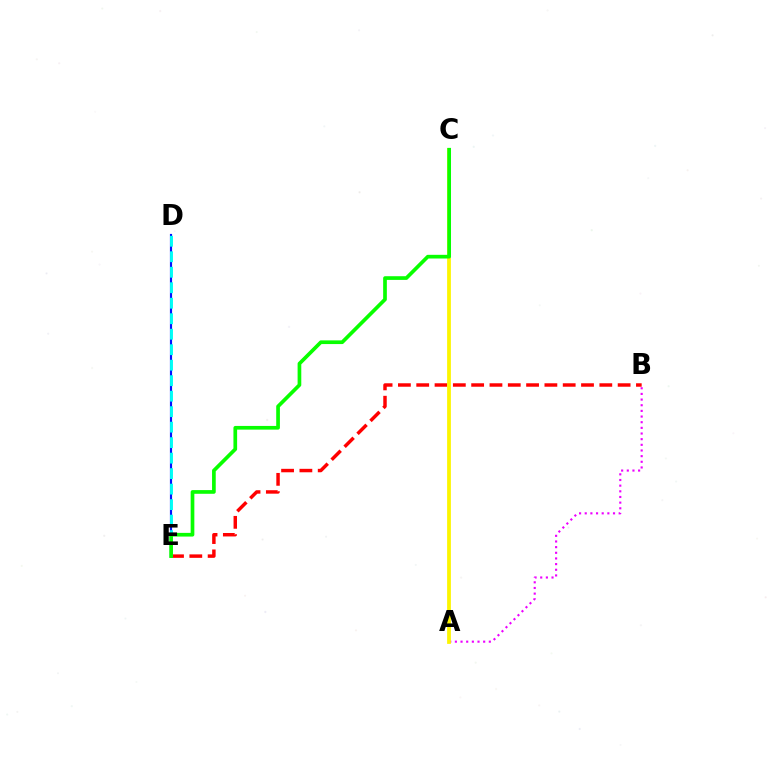{('D', 'E'): [{'color': '#0010ff', 'line_style': 'solid', 'thickness': 1.57}, {'color': '#00fff6', 'line_style': 'dashed', 'thickness': 2.1}], ('A', 'B'): [{'color': '#ee00ff', 'line_style': 'dotted', 'thickness': 1.54}], ('B', 'E'): [{'color': '#ff0000', 'line_style': 'dashed', 'thickness': 2.49}], ('A', 'C'): [{'color': '#fcf500', 'line_style': 'solid', 'thickness': 2.71}], ('C', 'E'): [{'color': '#08ff00', 'line_style': 'solid', 'thickness': 2.65}]}